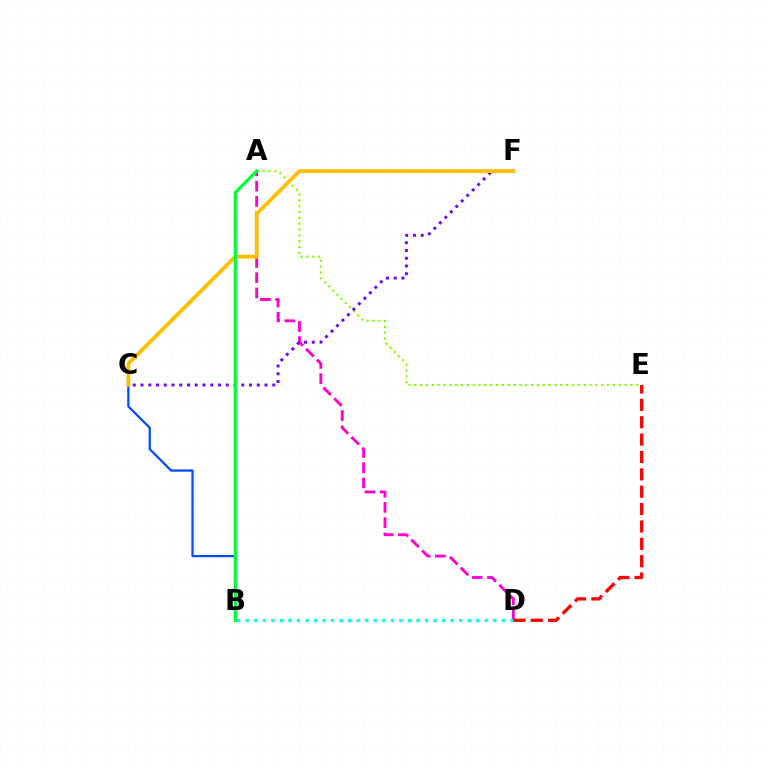{('B', 'C'): [{'color': '#004bff', 'line_style': 'solid', 'thickness': 1.61}], ('A', 'D'): [{'color': '#ff00cf', 'line_style': 'dashed', 'thickness': 2.07}], ('A', 'E'): [{'color': '#84ff00', 'line_style': 'dotted', 'thickness': 1.59}], ('B', 'D'): [{'color': '#00fff6', 'line_style': 'dotted', 'thickness': 2.32}], ('C', 'F'): [{'color': '#7200ff', 'line_style': 'dotted', 'thickness': 2.11}, {'color': '#ffbd00', 'line_style': 'solid', 'thickness': 2.72}], ('D', 'E'): [{'color': '#ff0000', 'line_style': 'dashed', 'thickness': 2.36}], ('A', 'B'): [{'color': '#00ff39', 'line_style': 'solid', 'thickness': 2.33}]}